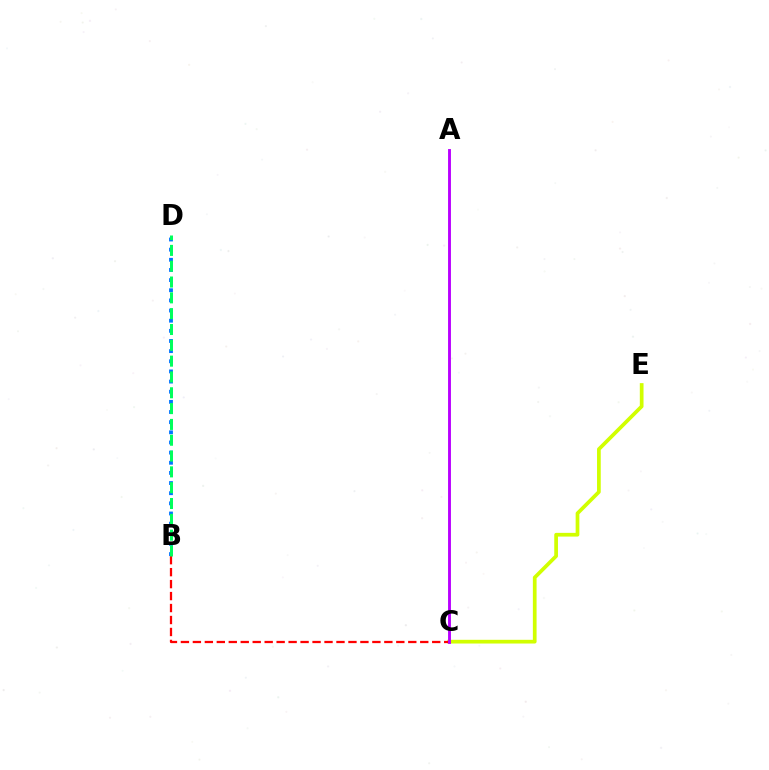{('C', 'E'): [{'color': '#d1ff00', 'line_style': 'solid', 'thickness': 2.68}], ('B', 'C'): [{'color': '#ff0000', 'line_style': 'dashed', 'thickness': 1.63}], ('B', 'D'): [{'color': '#0074ff', 'line_style': 'dotted', 'thickness': 2.76}, {'color': '#00ff5c', 'line_style': 'dashed', 'thickness': 2.15}], ('A', 'C'): [{'color': '#b900ff', 'line_style': 'solid', 'thickness': 2.08}]}